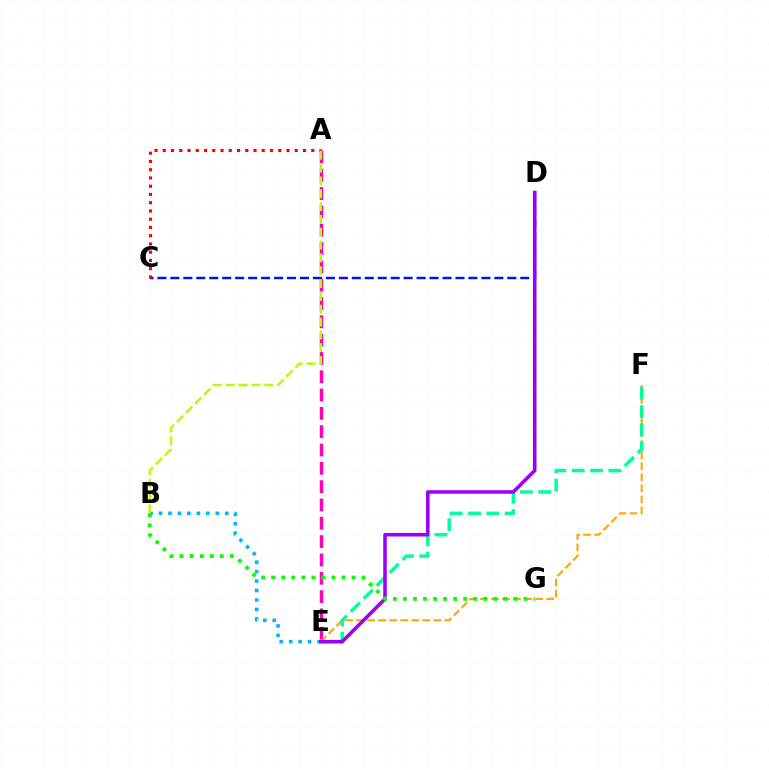{('A', 'E'): [{'color': '#ff00bd', 'line_style': 'dashed', 'thickness': 2.49}], ('E', 'F'): [{'color': '#ffa500', 'line_style': 'dashed', 'thickness': 1.5}, {'color': '#00ff9d', 'line_style': 'dashed', 'thickness': 2.49}], ('C', 'D'): [{'color': '#0010ff', 'line_style': 'dashed', 'thickness': 1.76}], ('A', 'C'): [{'color': '#ff0000', 'line_style': 'dotted', 'thickness': 2.24}], ('B', 'E'): [{'color': '#00b5ff', 'line_style': 'dotted', 'thickness': 2.57}], ('D', 'E'): [{'color': '#9b00ff', 'line_style': 'solid', 'thickness': 2.57}], ('A', 'B'): [{'color': '#b3ff00', 'line_style': 'dashed', 'thickness': 1.74}], ('B', 'G'): [{'color': '#08ff00', 'line_style': 'dotted', 'thickness': 2.73}]}